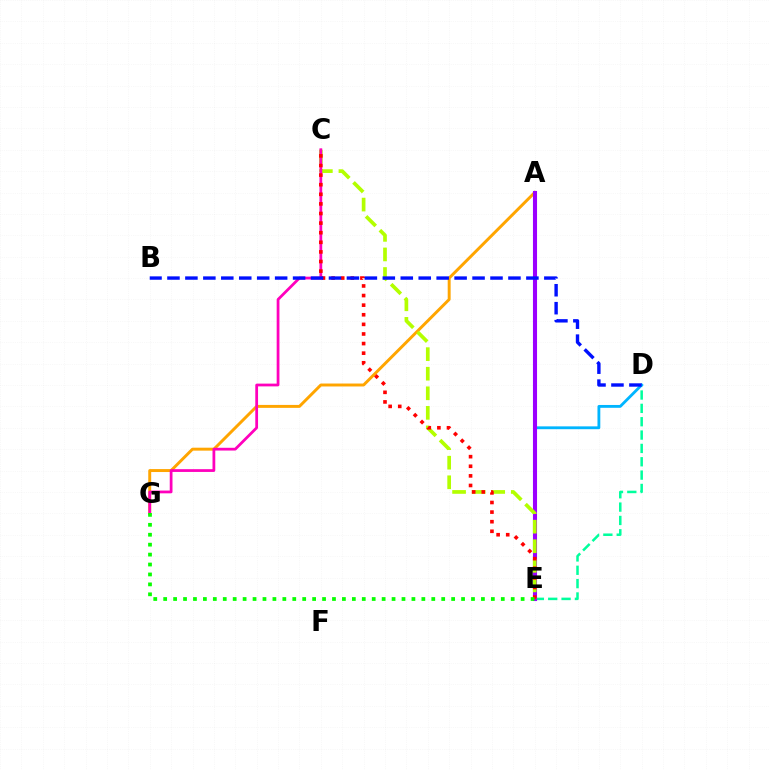{('D', 'E'): [{'color': '#00ff9d', 'line_style': 'dashed', 'thickness': 1.81}, {'color': '#00b5ff', 'line_style': 'solid', 'thickness': 2.04}], ('A', 'G'): [{'color': '#ffa500', 'line_style': 'solid', 'thickness': 2.12}], ('A', 'E'): [{'color': '#9b00ff', 'line_style': 'solid', 'thickness': 2.94}], ('C', 'E'): [{'color': '#b3ff00', 'line_style': 'dashed', 'thickness': 2.66}, {'color': '#ff0000', 'line_style': 'dotted', 'thickness': 2.61}], ('C', 'G'): [{'color': '#ff00bd', 'line_style': 'solid', 'thickness': 1.99}], ('E', 'G'): [{'color': '#08ff00', 'line_style': 'dotted', 'thickness': 2.7}], ('B', 'D'): [{'color': '#0010ff', 'line_style': 'dashed', 'thickness': 2.44}]}